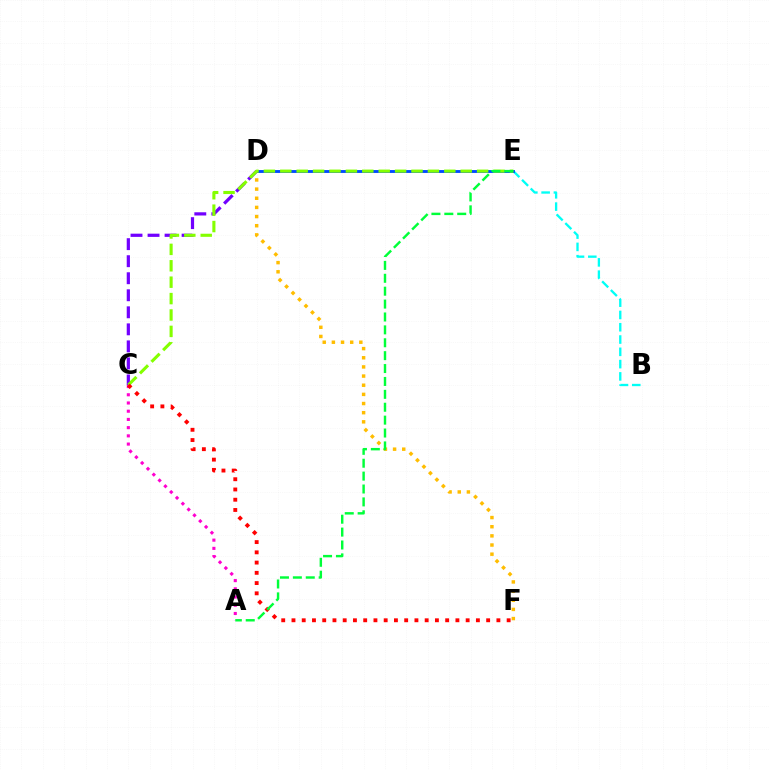{('C', 'D'): [{'color': '#7200ff', 'line_style': 'dashed', 'thickness': 2.31}], ('B', 'E'): [{'color': '#00fff6', 'line_style': 'dashed', 'thickness': 1.67}], ('D', 'F'): [{'color': '#ffbd00', 'line_style': 'dotted', 'thickness': 2.49}], ('D', 'E'): [{'color': '#004bff', 'line_style': 'solid', 'thickness': 2.07}], ('C', 'E'): [{'color': '#84ff00', 'line_style': 'dashed', 'thickness': 2.23}], ('A', 'C'): [{'color': '#ff00cf', 'line_style': 'dotted', 'thickness': 2.23}], ('C', 'F'): [{'color': '#ff0000', 'line_style': 'dotted', 'thickness': 2.78}], ('A', 'E'): [{'color': '#00ff39', 'line_style': 'dashed', 'thickness': 1.75}]}